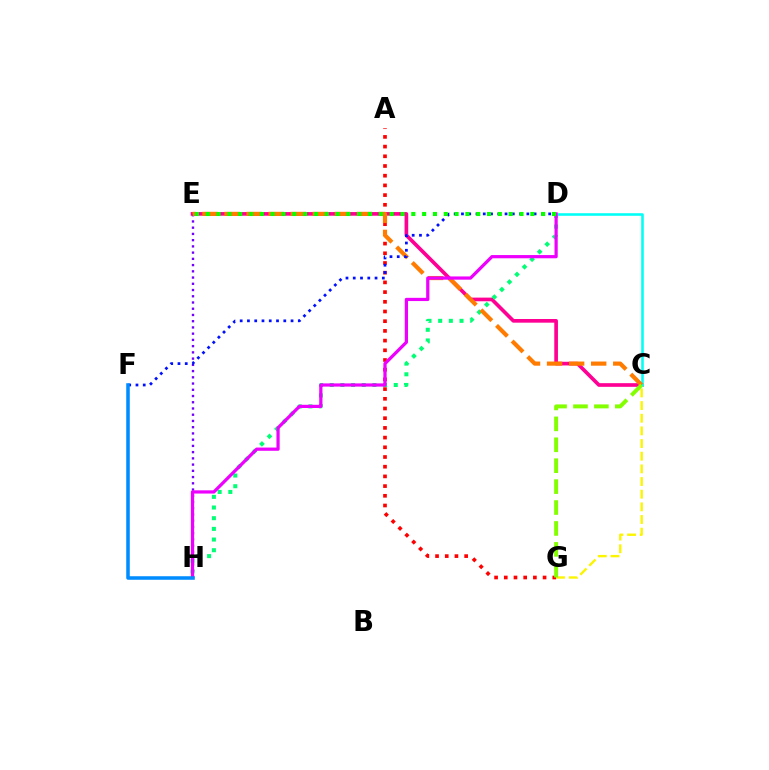{('C', 'E'): [{'color': '#ff0094', 'line_style': 'solid', 'thickness': 2.64}, {'color': '#ff7c00', 'line_style': 'dashed', 'thickness': 3.0}], ('A', 'G'): [{'color': '#ff0000', 'line_style': 'dotted', 'thickness': 2.64}], ('D', 'H'): [{'color': '#00ff74', 'line_style': 'dotted', 'thickness': 2.9}, {'color': '#ee00ff', 'line_style': 'solid', 'thickness': 2.32}], ('C', 'D'): [{'color': '#00fff6', 'line_style': 'solid', 'thickness': 1.86}], ('E', 'H'): [{'color': '#7200ff', 'line_style': 'dotted', 'thickness': 1.69}], ('D', 'F'): [{'color': '#0010ff', 'line_style': 'dotted', 'thickness': 1.97}], ('C', 'G'): [{'color': '#fcf500', 'line_style': 'dashed', 'thickness': 1.72}, {'color': '#84ff00', 'line_style': 'dashed', 'thickness': 2.84}], ('F', 'H'): [{'color': '#008cff', 'line_style': 'solid', 'thickness': 2.55}], ('D', 'E'): [{'color': '#08ff00', 'line_style': 'dotted', 'thickness': 2.94}]}